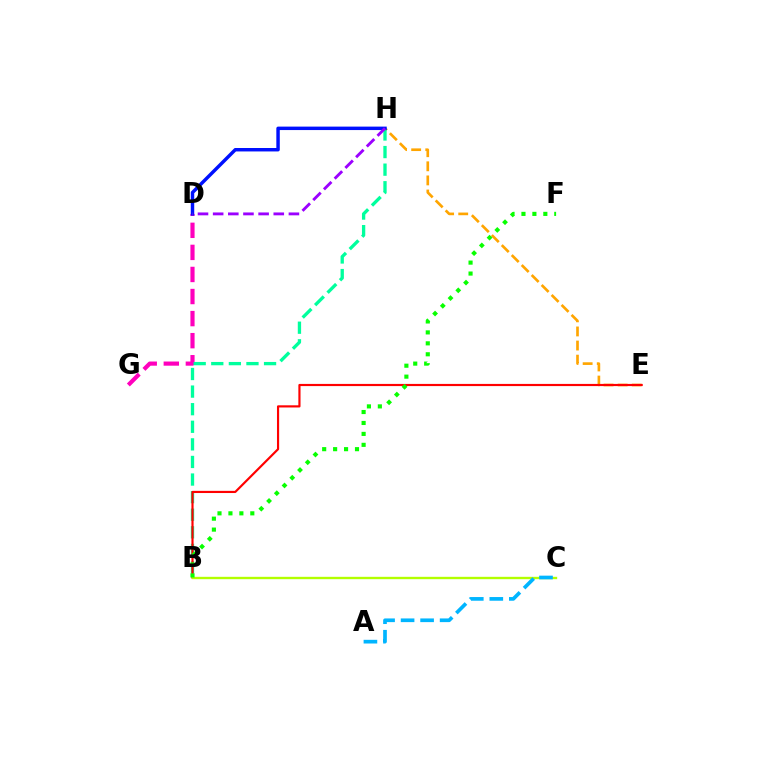{('D', 'G'): [{'color': '#ff00bd', 'line_style': 'dashed', 'thickness': 3.0}], ('E', 'H'): [{'color': '#ffa500', 'line_style': 'dashed', 'thickness': 1.92}], ('B', 'H'): [{'color': '#00ff9d', 'line_style': 'dashed', 'thickness': 2.39}], ('B', 'E'): [{'color': '#ff0000', 'line_style': 'solid', 'thickness': 1.56}], ('B', 'C'): [{'color': '#b3ff00', 'line_style': 'solid', 'thickness': 1.7}], ('B', 'F'): [{'color': '#08ff00', 'line_style': 'dotted', 'thickness': 2.97}], ('D', 'H'): [{'color': '#0010ff', 'line_style': 'solid', 'thickness': 2.48}, {'color': '#9b00ff', 'line_style': 'dashed', 'thickness': 2.06}], ('A', 'C'): [{'color': '#00b5ff', 'line_style': 'dashed', 'thickness': 2.65}]}